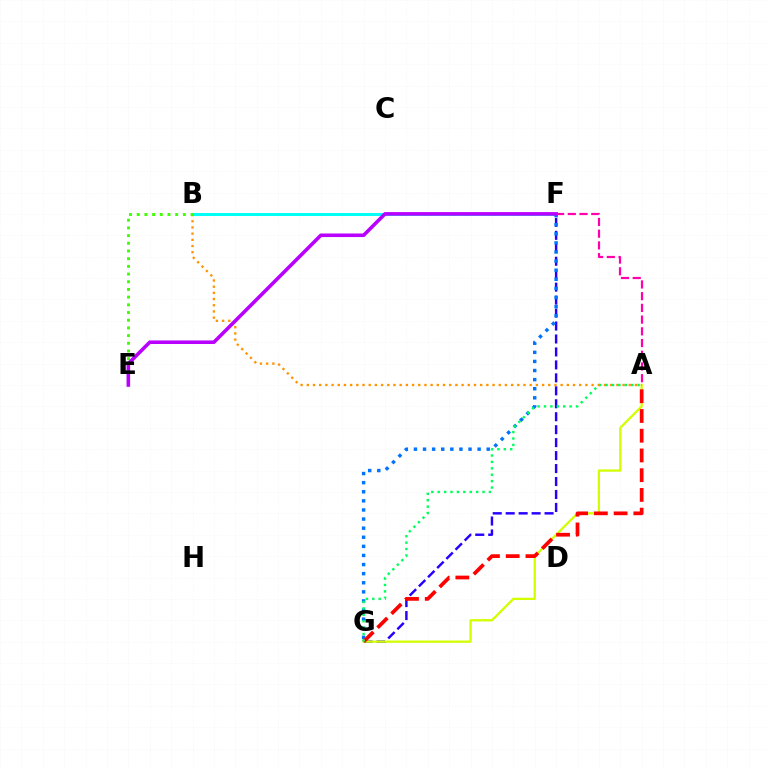{('F', 'G'): [{'color': '#2500ff', 'line_style': 'dashed', 'thickness': 1.76}, {'color': '#0074ff', 'line_style': 'dotted', 'thickness': 2.47}], ('A', 'F'): [{'color': '#ff00ac', 'line_style': 'dashed', 'thickness': 1.59}], ('B', 'F'): [{'color': '#00fff6', 'line_style': 'solid', 'thickness': 2.17}], ('A', 'G'): [{'color': '#d1ff00', 'line_style': 'solid', 'thickness': 1.64}, {'color': '#ff0000', 'line_style': 'dashed', 'thickness': 2.68}, {'color': '#00ff5c', 'line_style': 'dotted', 'thickness': 1.74}], ('A', 'B'): [{'color': '#ff9400', 'line_style': 'dotted', 'thickness': 1.68}], ('B', 'E'): [{'color': '#3dff00', 'line_style': 'dotted', 'thickness': 2.09}], ('E', 'F'): [{'color': '#b900ff', 'line_style': 'solid', 'thickness': 2.58}]}